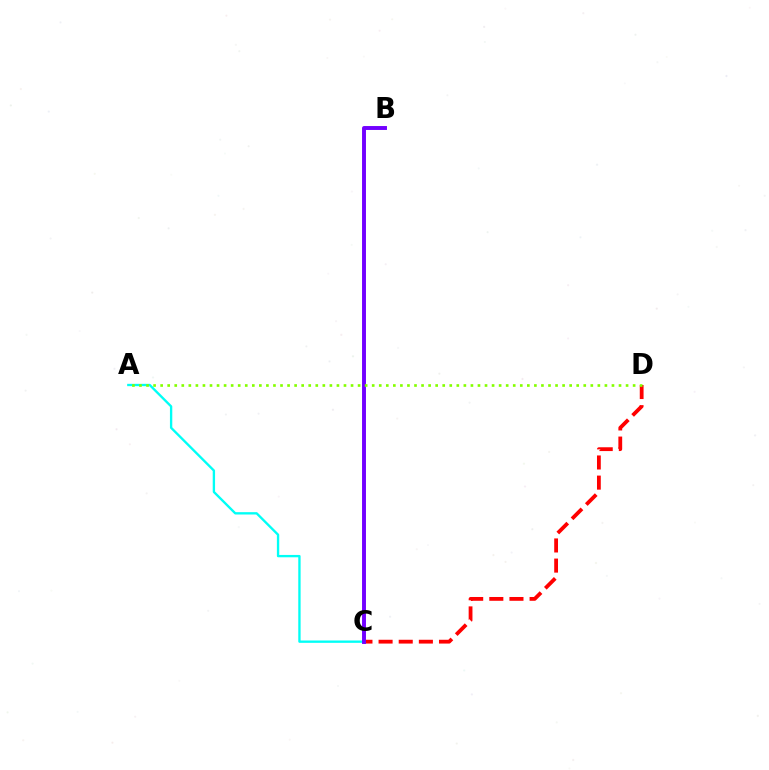{('C', 'D'): [{'color': '#ff0000', 'line_style': 'dashed', 'thickness': 2.74}], ('A', 'C'): [{'color': '#00fff6', 'line_style': 'solid', 'thickness': 1.69}], ('B', 'C'): [{'color': '#7200ff', 'line_style': 'solid', 'thickness': 2.83}], ('A', 'D'): [{'color': '#84ff00', 'line_style': 'dotted', 'thickness': 1.92}]}